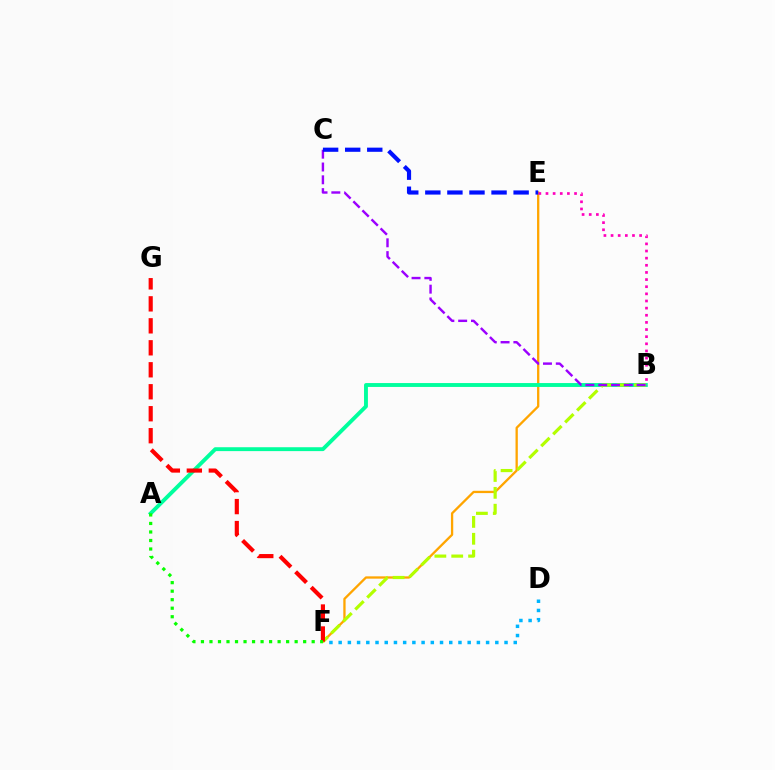{('E', 'F'): [{'color': '#ffa500', 'line_style': 'solid', 'thickness': 1.66}], ('A', 'B'): [{'color': '#00ff9d', 'line_style': 'solid', 'thickness': 2.8}], ('D', 'F'): [{'color': '#00b5ff', 'line_style': 'dotted', 'thickness': 2.5}], ('B', 'F'): [{'color': '#b3ff00', 'line_style': 'dashed', 'thickness': 2.29}], ('B', 'C'): [{'color': '#9b00ff', 'line_style': 'dashed', 'thickness': 1.74}], ('B', 'E'): [{'color': '#ff00bd', 'line_style': 'dotted', 'thickness': 1.94}], ('C', 'E'): [{'color': '#0010ff', 'line_style': 'dashed', 'thickness': 3.0}], ('F', 'G'): [{'color': '#ff0000', 'line_style': 'dashed', 'thickness': 2.99}], ('A', 'F'): [{'color': '#08ff00', 'line_style': 'dotted', 'thickness': 2.31}]}